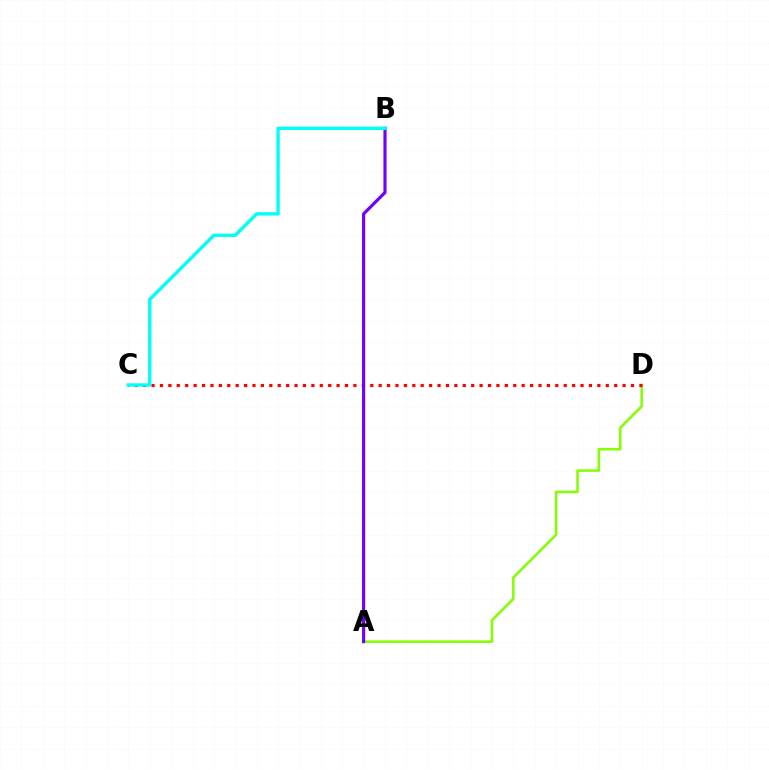{('A', 'D'): [{'color': '#84ff00', 'line_style': 'solid', 'thickness': 1.84}], ('C', 'D'): [{'color': '#ff0000', 'line_style': 'dotted', 'thickness': 2.29}], ('A', 'B'): [{'color': '#7200ff', 'line_style': 'solid', 'thickness': 2.27}], ('B', 'C'): [{'color': '#00fff6', 'line_style': 'solid', 'thickness': 2.43}]}